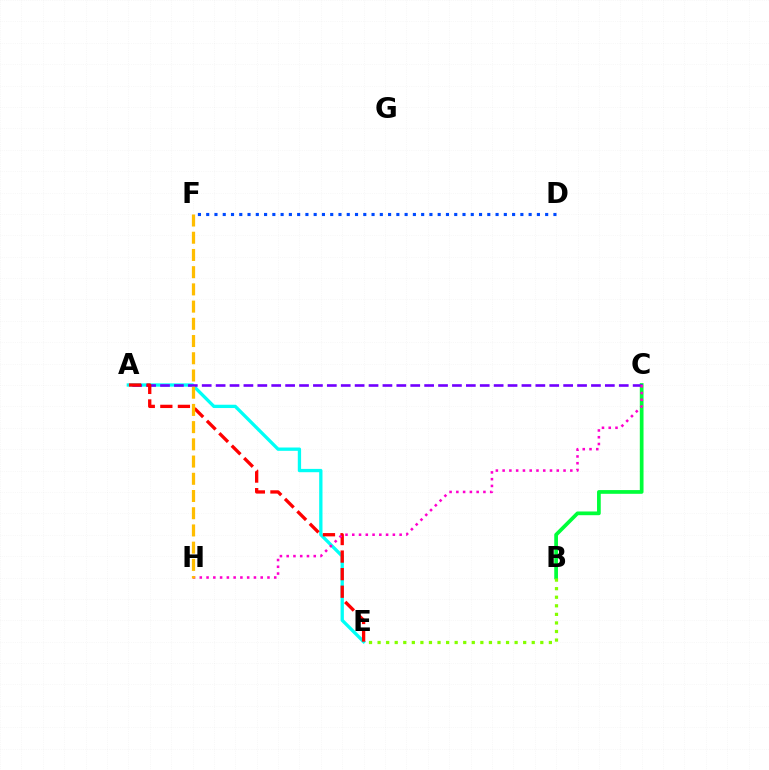{('A', 'E'): [{'color': '#00fff6', 'line_style': 'solid', 'thickness': 2.38}, {'color': '#ff0000', 'line_style': 'dashed', 'thickness': 2.39}], ('B', 'C'): [{'color': '#00ff39', 'line_style': 'solid', 'thickness': 2.68}], ('A', 'C'): [{'color': '#7200ff', 'line_style': 'dashed', 'thickness': 1.89}], ('D', 'F'): [{'color': '#004bff', 'line_style': 'dotted', 'thickness': 2.25}], ('B', 'E'): [{'color': '#84ff00', 'line_style': 'dotted', 'thickness': 2.33}], ('C', 'H'): [{'color': '#ff00cf', 'line_style': 'dotted', 'thickness': 1.84}], ('F', 'H'): [{'color': '#ffbd00', 'line_style': 'dashed', 'thickness': 2.34}]}